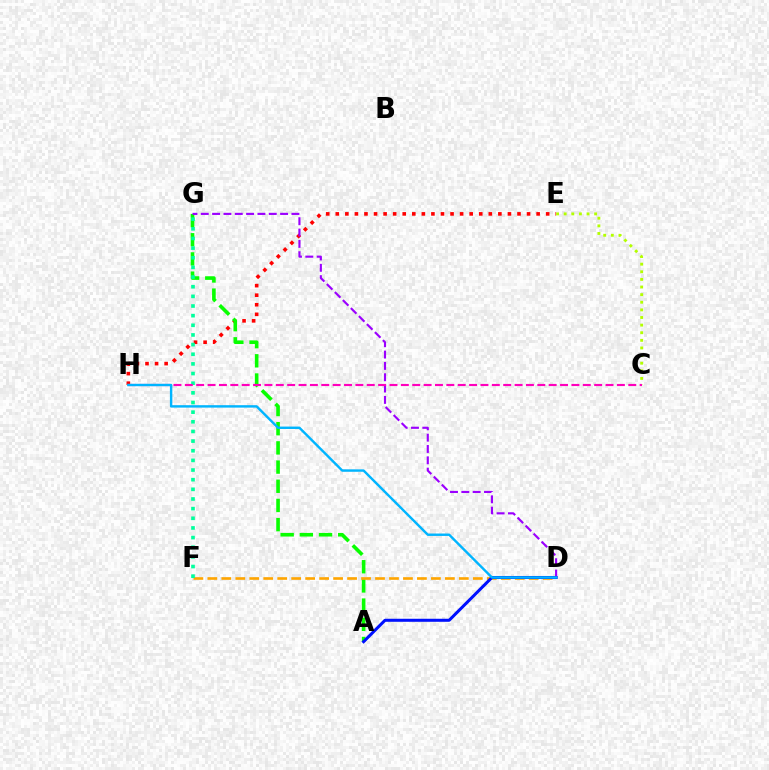{('E', 'H'): [{'color': '#ff0000', 'line_style': 'dotted', 'thickness': 2.6}], ('A', 'G'): [{'color': '#08ff00', 'line_style': 'dashed', 'thickness': 2.61}], ('D', 'F'): [{'color': '#ffa500', 'line_style': 'dashed', 'thickness': 1.9}], ('D', 'G'): [{'color': '#9b00ff', 'line_style': 'dashed', 'thickness': 1.54}], ('A', 'D'): [{'color': '#0010ff', 'line_style': 'solid', 'thickness': 2.18}], ('C', 'E'): [{'color': '#b3ff00', 'line_style': 'dotted', 'thickness': 2.07}], ('F', 'G'): [{'color': '#00ff9d', 'line_style': 'dotted', 'thickness': 2.62}], ('C', 'H'): [{'color': '#ff00bd', 'line_style': 'dashed', 'thickness': 1.54}], ('D', 'H'): [{'color': '#00b5ff', 'line_style': 'solid', 'thickness': 1.74}]}